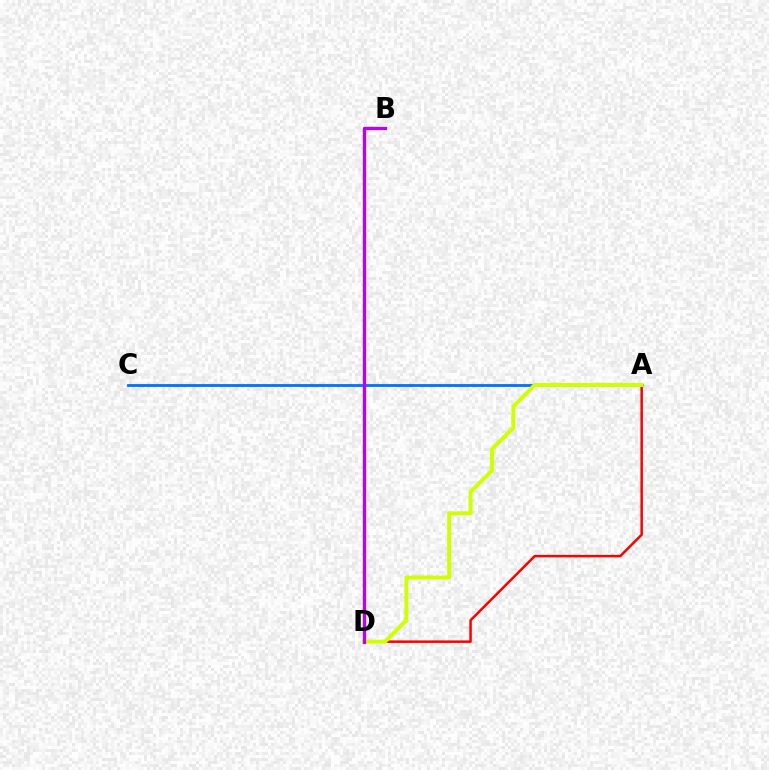{('A', 'C'): [{'color': '#0074ff', 'line_style': 'solid', 'thickness': 2.03}], ('A', 'D'): [{'color': '#ff0000', 'line_style': 'solid', 'thickness': 1.8}, {'color': '#d1ff00', 'line_style': 'solid', 'thickness': 2.85}], ('B', 'D'): [{'color': '#00ff5c', 'line_style': 'solid', 'thickness': 1.57}, {'color': '#b900ff', 'line_style': 'solid', 'thickness': 2.36}]}